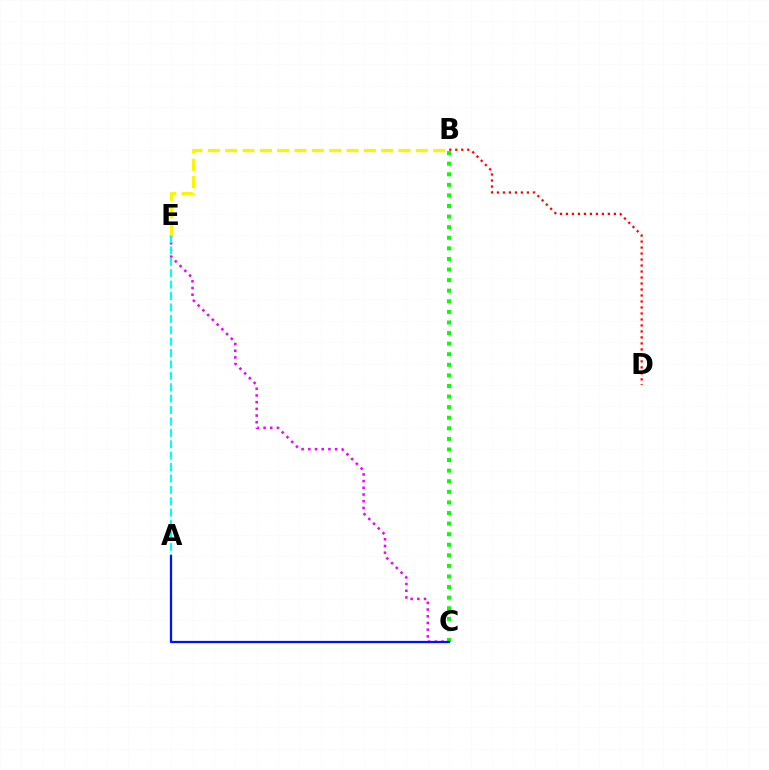{('C', 'E'): [{'color': '#ee00ff', 'line_style': 'dotted', 'thickness': 1.82}], ('A', 'E'): [{'color': '#00fff6', 'line_style': 'dashed', 'thickness': 1.55}], ('B', 'C'): [{'color': '#08ff00', 'line_style': 'dotted', 'thickness': 2.88}], ('A', 'C'): [{'color': '#0010ff', 'line_style': 'solid', 'thickness': 1.62}], ('B', 'E'): [{'color': '#fcf500', 'line_style': 'dashed', 'thickness': 2.35}], ('B', 'D'): [{'color': '#ff0000', 'line_style': 'dotted', 'thickness': 1.63}]}